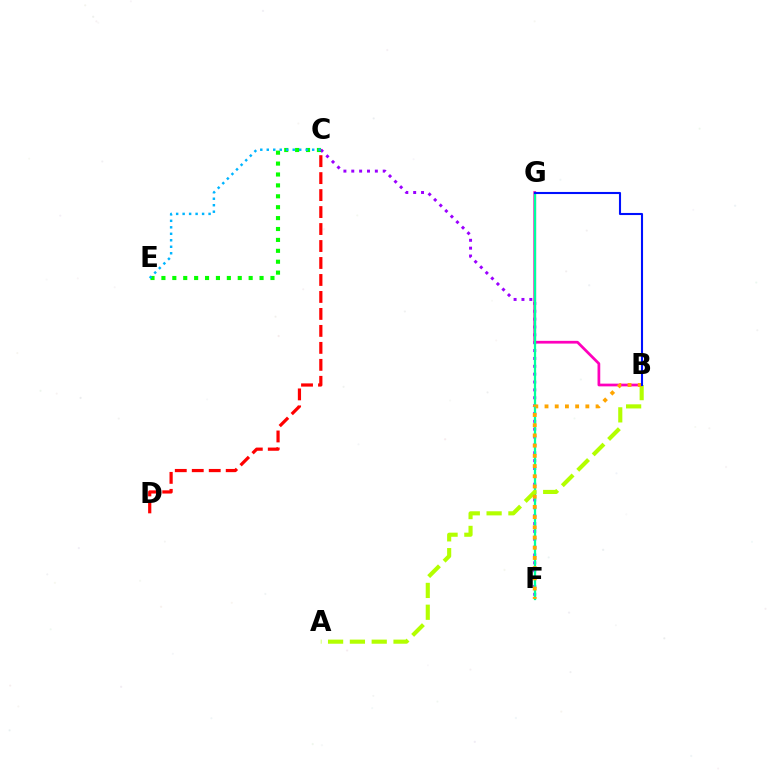{('C', 'F'): [{'color': '#9b00ff', 'line_style': 'dotted', 'thickness': 2.14}], ('C', 'E'): [{'color': '#08ff00', 'line_style': 'dotted', 'thickness': 2.96}, {'color': '#00b5ff', 'line_style': 'dotted', 'thickness': 1.76}], ('C', 'D'): [{'color': '#ff0000', 'line_style': 'dashed', 'thickness': 2.31}], ('B', 'G'): [{'color': '#ff00bd', 'line_style': 'solid', 'thickness': 1.97}, {'color': '#0010ff', 'line_style': 'solid', 'thickness': 1.51}], ('F', 'G'): [{'color': '#00ff9d', 'line_style': 'solid', 'thickness': 1.63}], ('A', 'B'): [{'color': '#b3ff00', 'line_style': 'dashed', 'thickness': 2.96}], ('B', 'F'): [{'color': '#ffa500', 'line_style': 'dotted', 'thickness': 2.77}]}